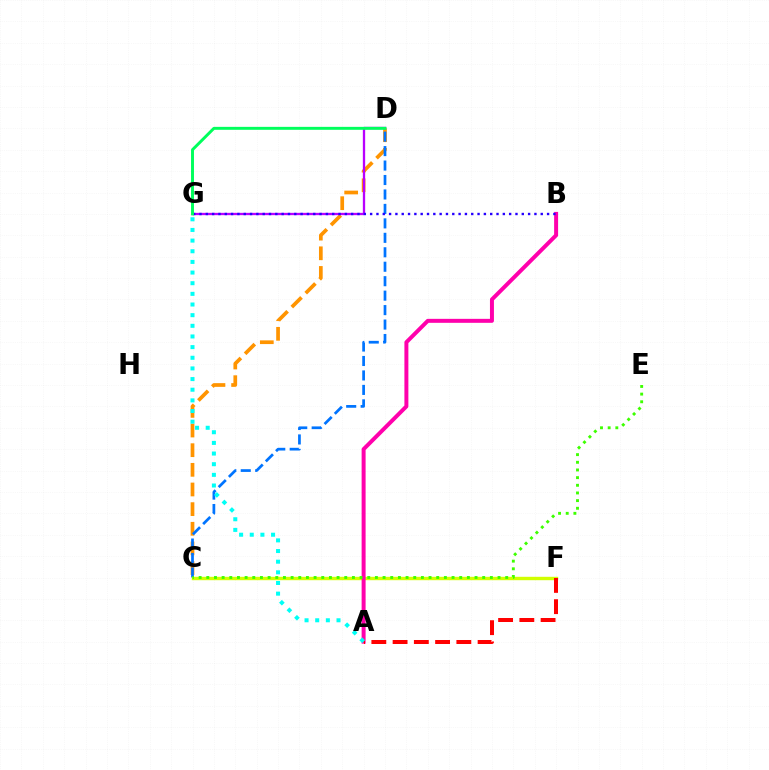{('C', 'D'): [{'color': '#ff9400', 'line_style': 'dashed', 'thickness': 2.67}, {'color': '#0074ff', 'line_style': 'dashed', 'thickness': 1.96}], ('D', 'G'): [{'color': '#b900ff', 'line_style': 'solid', 'thickness': 1.66}, {'color': '#00ff5c', 'line_style': 'solid', 'thickness': 2.12}], ('C', 'F'): [{'color': '#d1ff00', 'line_style': 'solid', 'thickness': 2.44}], ('A', 'B'): [{'color': '#ff00ac', 'line_style': 'solid', 'thickness': 2.86}], ('B', 'G'): [{'color': '#2500ff', 'line_style': 'dotted', 'thickness': 1.72}], ('C', 'E'): [{'color': '#3dff00', 'line_style': 'dotted', 'thickness': 2.08}], ('A', 'F'): [{'color': '#ff0000', 'line_style': 'dashed', 'thickness': 2.89}], ('A', 'G'): [{'color': '#00fff6', 'line_style': 'dotted', 'thickness': 2.89}]}